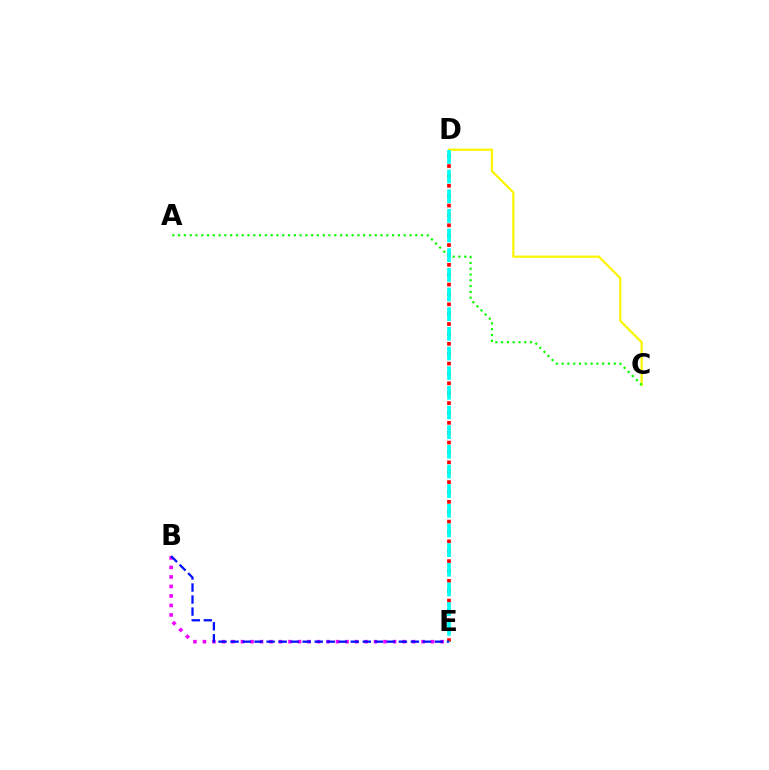{('C', 'D'): [{'color': '#fcf500', 'line_style': 'solid', 'thickness': 1.61}], ('A', 'C'): [{'color': '#08ff00', 'line_style': 'dotted', 'thickness': 1.57}], ('D', 'E'): [{'color': '#ff0000', 'line_style': 'dotted', 'thickness': 2.68}, {'color': '#00fff6', 'line_style': 'dashed', 'thickness': 2.67}], ('B', 'E'): [{'color': '#ee00ff', 'line_style': 'dotted', 'thickness': 2.58}, {'color': '#0010ff', 'line_style': 'dashed', 'thickness': 1.63}]}